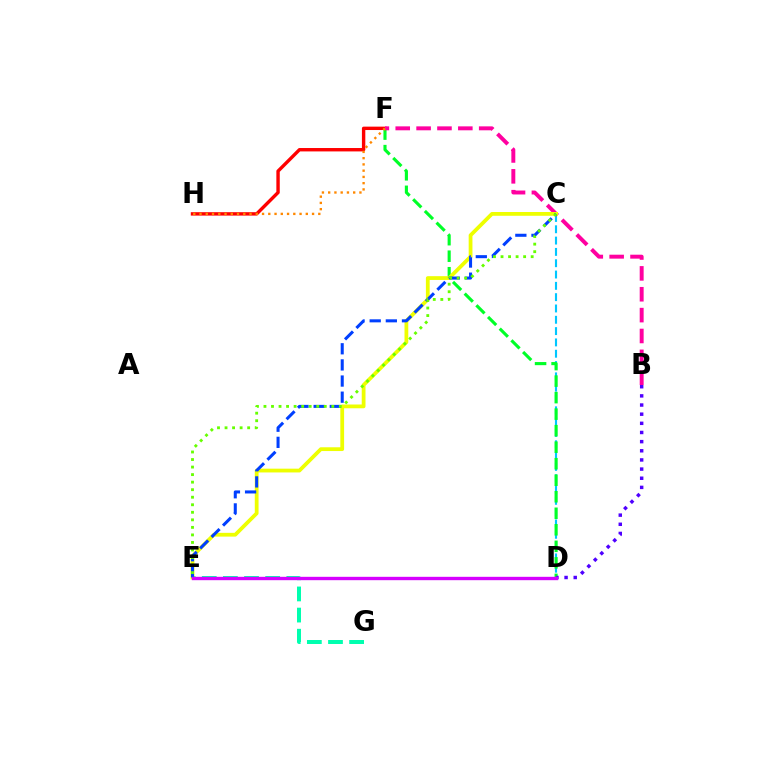{('F', 'H'): [{'color': '#ff0000', 'line_style': 'solid', 'thickness': 2.44}, {'color': '#ff8800', 'line_style': 'dotted', 'thickness': 1.7}], ('C', 'D'): [{'color': '#00c7ff', 'line_style': 'dashed', 'thickness': 1.54}], ('D', 'F'): [{'color': '#00ff27', 'line_style': 'dashed', 'thickness': 2.24}], ('B', 'D'): [{'color': '#4f00ff', 'line_style': 'dotted', 'thickness': 2.49}], ('E', 'G'): [{'color': '#00ffaf', 'line_style': 'dashed', 'thickness': 2.87}], ('B', 'F'): [{'color': '#ff00a0', 'line_style': 'dashed', 'thickness': 2.83}], ('C', 'E'): [{'color': '#eeff00', 'line_style': 'solid', 'thickness': 2.72}, {'color': '#003fff', 'line_style': 'dashed', 'thickness': 2.19}, {'color': '#66ff00', 'line_style': 'dotted', 'thickness': 2.05}], ('D', 'E'): [{'color': '#d600ff', 'line_style': 'solid', 'thickness': 2.42}]}